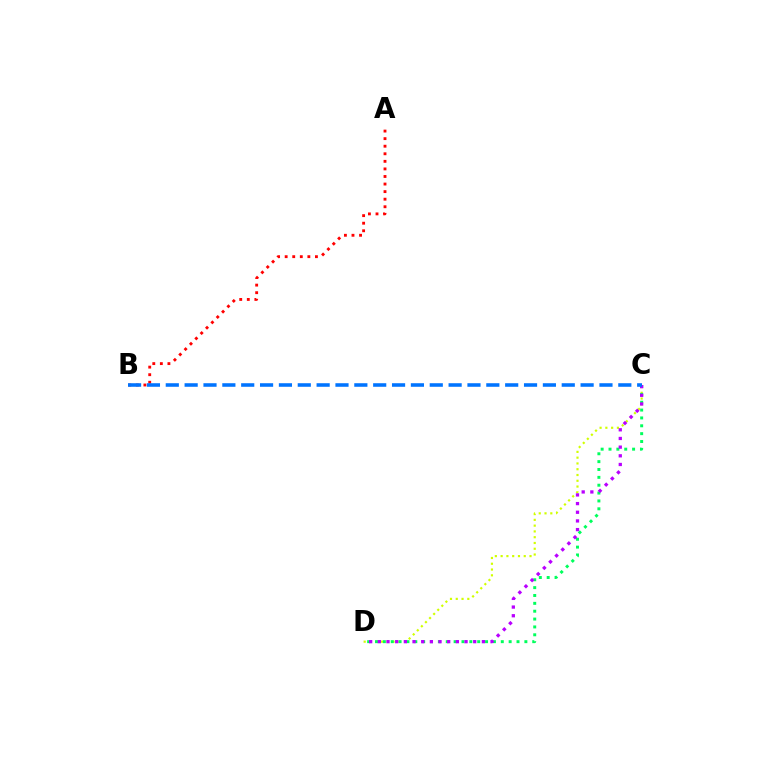{('C', 'D'): [{'color': '#d1ff00', 'line_style': 'dotted', 'thickness': 1.57}, {'color': '#00ff5c', 'line_style': 'dotted', 'thickness': 2.14}, {'color': '#b900ff', 'line_style': 'dotted', 'thickness': 2.36}], ('A', 'B'): [{'color': '#ff0000', 'line_style': 'dotted', 'thickness': 2.06}], ('B', 'C'): [{'color': '#0074ff', 'line_style': 'dashed', 'thickness': 2.56}]}